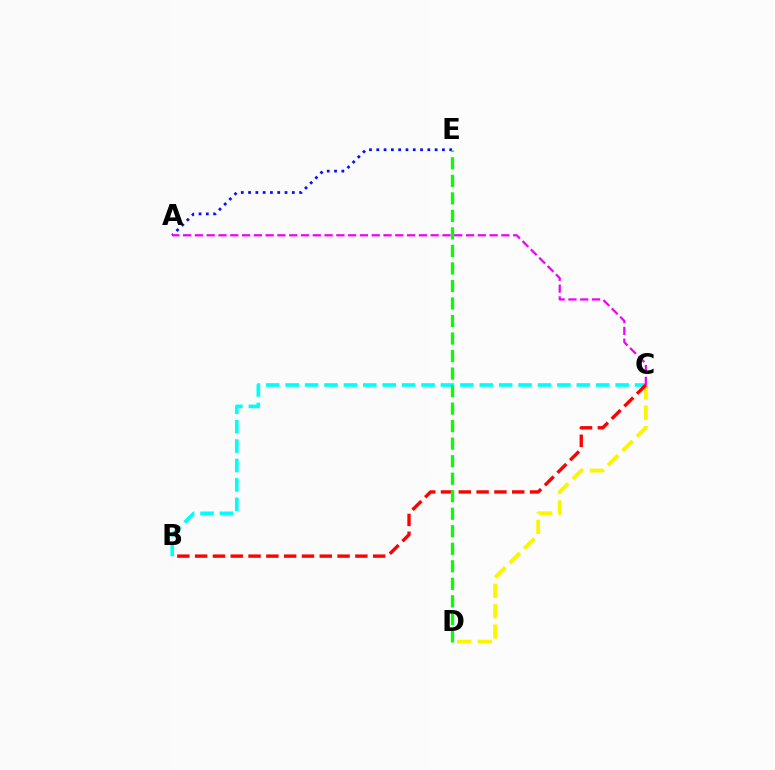{('C', 'D'): [{'color': '#fcf500', 'line_style': 'dashed', 'thickness': 2.78}], ('B', 'C'): [{'color': '#00fff6', 'line_style': 'dashed', 'thickness': 2.64}, {'color': '#ff0000', 'line_style': 'dashed', 'thickness': 2.42}], ('A', 'E'): [{'color': '#0010ff', 'line_style': 'dotted', 'thickness': 1.98}], ('D', 'E'): [{'color': '#08ff00', 'line_style': 'dashed', 'thickness': 2.38}], ('A', 'C'): [{'color': '#ee00ff', 'line_style': 'dashed', 'thickness': 1.6}]}